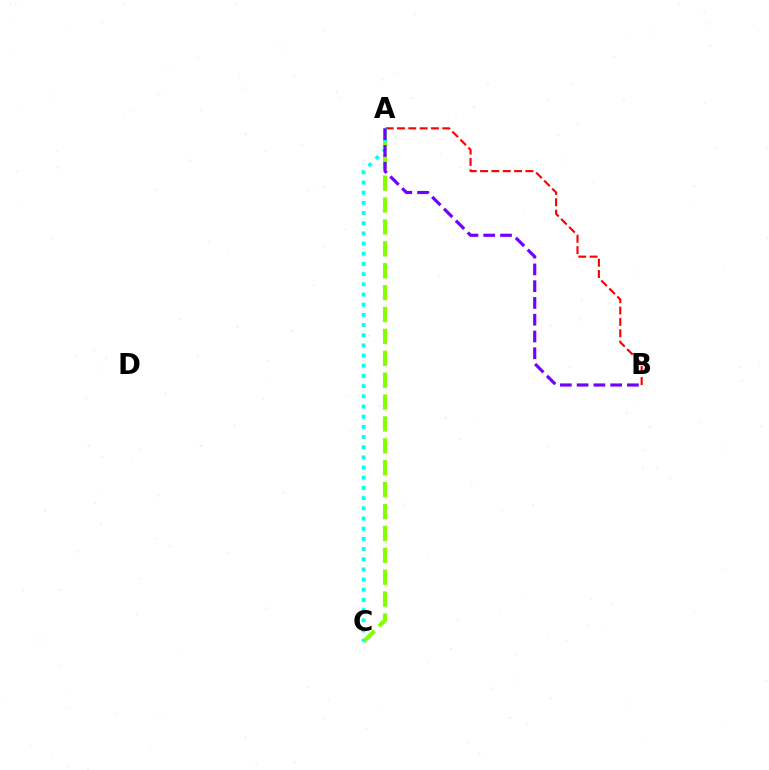{('A', 'B'): [{'color': '#ff0000', 'line_style': 'dashed', 'thickness': 1.54}, {'color': '#7200ff', 'line_style': 'dashed', 'thickness': 2.28}], ('A', 'C'): [{'color': '#84ff00', 'line_style': 'dashed', 'thickness': 2.97}, {'color': '#00fff6', 'line_style': 'dotted', 'thickness': 2.77}]}